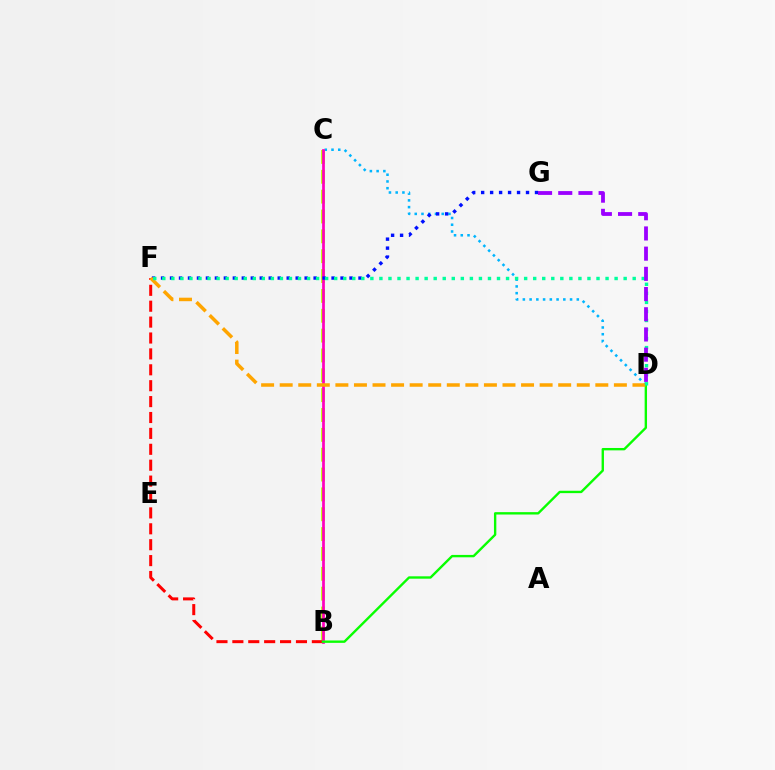{('C', 'D'): [{'color': '#00b5ff', 'line_style': 'dotted', 'thickness': 1.83}], ('B', 'C'): [{'color': '#b3ff00', 'line_style': 'dashed', 'thickness': 2.7}, {'color': '#ff00bd', 'line_style': 'solid', 'thickness': 1.96}], ('B', 'F'): [{'color': '#ff0000', 'line_style': 'dashed', 'thickness': 2.16}], ('F', 'G'): [{'color': '#0010ff', 'line_style': 'dotted', 'thickness': 2.44}], ('B', 'D'): [{'color': '#08ff00', 'line_style': 'solid', 'thickness': 1.71}], ('D', 'F'): [{'color': '#ffa500', 'line_style': 'dashed', 'thickness': 2.52}, {'color': '#00ff9d', 'line_style': 'dotted', 'thickness': 2.46}], ('D', 'G'): [{'color': '#9b00ff', 'line_style': 'dashed', 'thickness': 2.74}]}